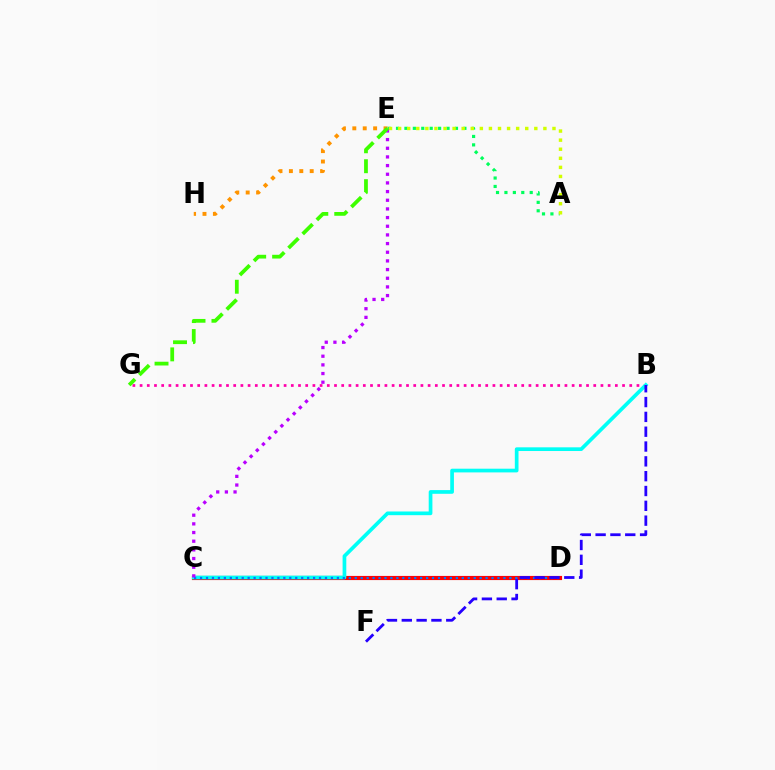{('B', 'G'): [{'color': '#ff00ac', 'line_style': 'dotted', 'thickness': 1.96}], ('C', 'D'): [{'color': '#ff0000', 'line_style': 'solid', 'thickness': 2.98}, {'color': '#0074ff', 'line_style': 'dotted', 'thickness': 1.62}], ('B', 'C'): [{'color': '#00fff6', 'line_style': 'solid', 'thickness': 2.66}], ('A', 'E'): [{'color': '#00ff5c', 'line_style': 'dotted', 'thickness': 2.29}, {'color': '#d1ff00', 'line_style': 'dotted', 'thickness': 2.47}], ('E', 'H'): [{'color': '#ff9400', 'line_style': 'dotted', 'thickness': 2.83}], ('C', 'E'): [{'color': '#b900ff', 'line_style': 'dotted', 'thickness': 2.35}], ('B', 'F'): [{'color': '#2500ff', 'line_style': 'dashed', 'thickness': 2.01}], ('E', 'G'): [{'color': '#3dff00', 'line_style': 'dashed', 'thickness': 2.71}]}